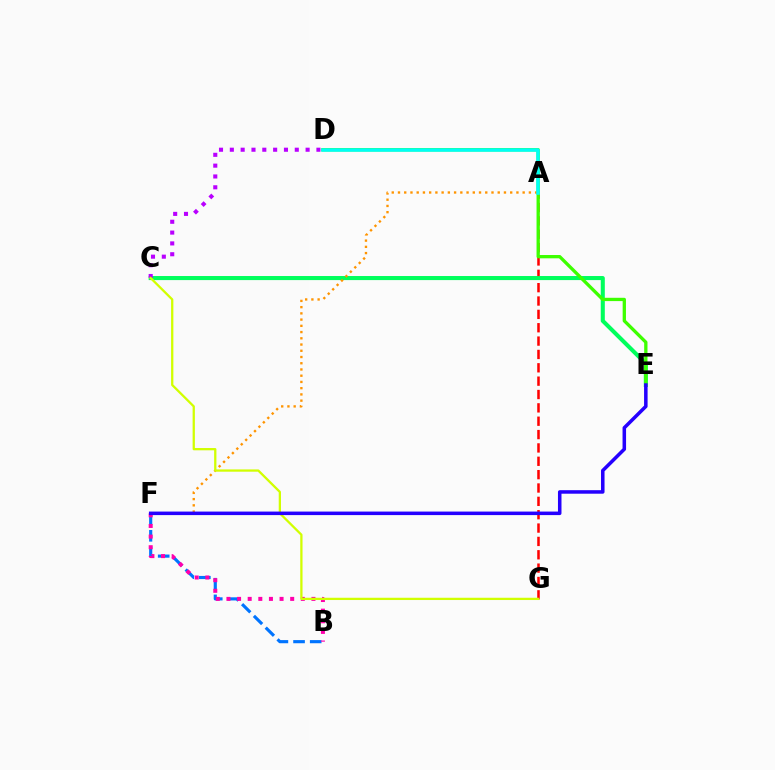{('A', 'G'): [{'color': '#ff0000', 'line_style': 'dashed', 'thickness': 1.81}], ('B', 'F'): [{'color': '#0074ff', 'line_style': 'dashed', 'thickness': 2.26}, {'color': '#ff00ac', 'line_style': 'dotted', 'thickness': 2.89}], ('C', 'E'): [{'color': '#00ff5c', 'line_style': 'solid', 'thickness': 2.93}], ('D', 'E'): [{'color': '#3dff00', 'line_style': 'solid', 'thickness': 2.38}], ('A', 'F'): [{'color': '#ff9400', 'line_style': 'dotted', 'thickness': 1.69}], ('A', 'D'): [{'color': '#00fff6', 'line_style': 'solid', 'thickness': 2.54}], ('C', 'D'): [{'color': '#b900ff', 'line_style': 'dotted', 'thickness': 2.94}], ('C', 'G'): [{'color': '#d1ff00', 'line_style': 'solid', 'thickness': 1.64}], ('E', 'F'): [{'color': '#2500ff', 'line_style': 'solid', 'thickness': 2.54}]}